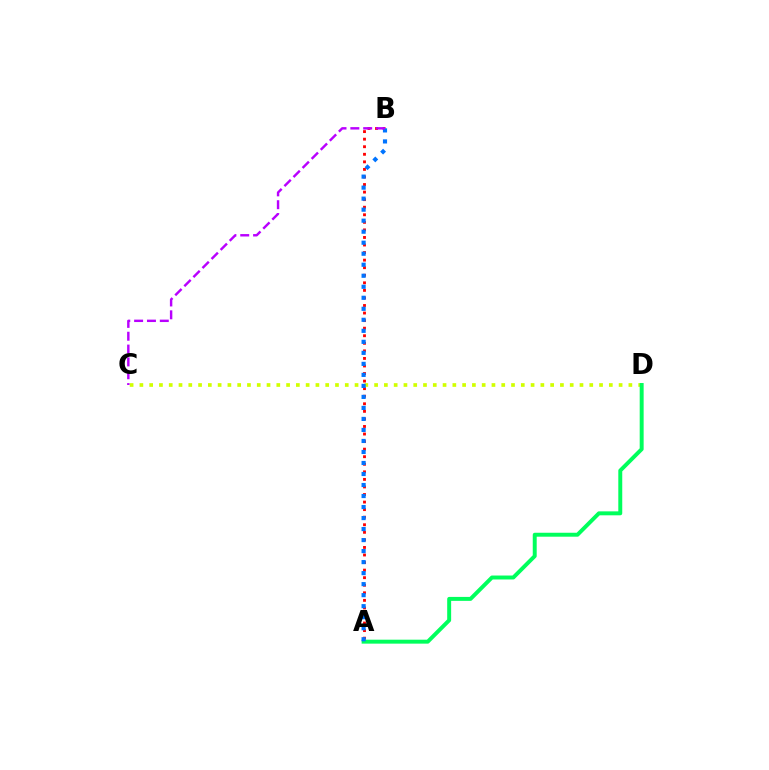{('A', 'B'): [{'color': '#ff0000', 'line_style': 'dotted', 'thickness': 2.05}, {'color': '#0074ff', 'line_style': 'dotted', 'thickness': 2.99}], ('C', 'D'): [{'color': '#d1ff00', 'line_style': 'dotted', 'thickness': 2.66}], ('A', 'D'): [{'color': '#00ff5c', 'line_style': 'solid', 'thickness': 2.84}], ('B', 'C'): [{'color': '#b900ff', 'line_style': 'dashed', 'thickness': 1.74}]}